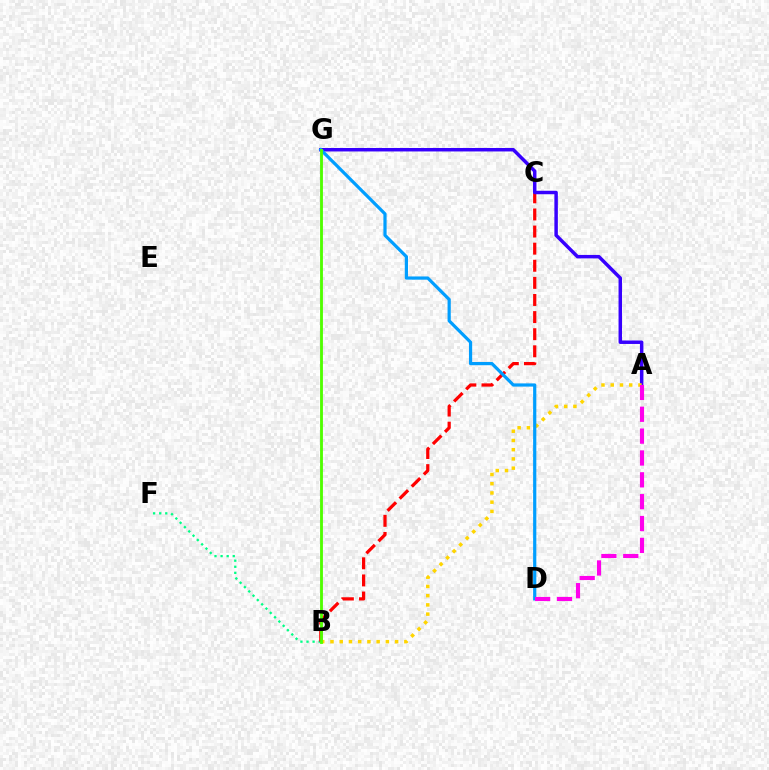{('B', 'F'): [{'color': '#00ff86', 'line_style': 'dotted', 'thickness': 1.65}], ('B', 'C'): [{'color': '#ff0000', 'line_style': 'dashed', 'thickness': 2.32}], ('A', 'G'): [{'color': '#3700ff', 'line_style': 'solid', 'thickness': 2.5}], ('A', 'B'): [{'color': '#ffd500', 'line_style': 'dotted', 'thickness': 2.51}], ('D', 'G'): [{'color': '#009eff', 'line_style': 'solid', 'thickness': 2.31}], ('B', 'G'): [{'color': '#4fff00', 'line_style': 'solid', 'thickness': 2.05}], ('A', 'D'): [{'color': '#ff00ed', 'line_style': 'dashed', 'thickness': 2.97}]}